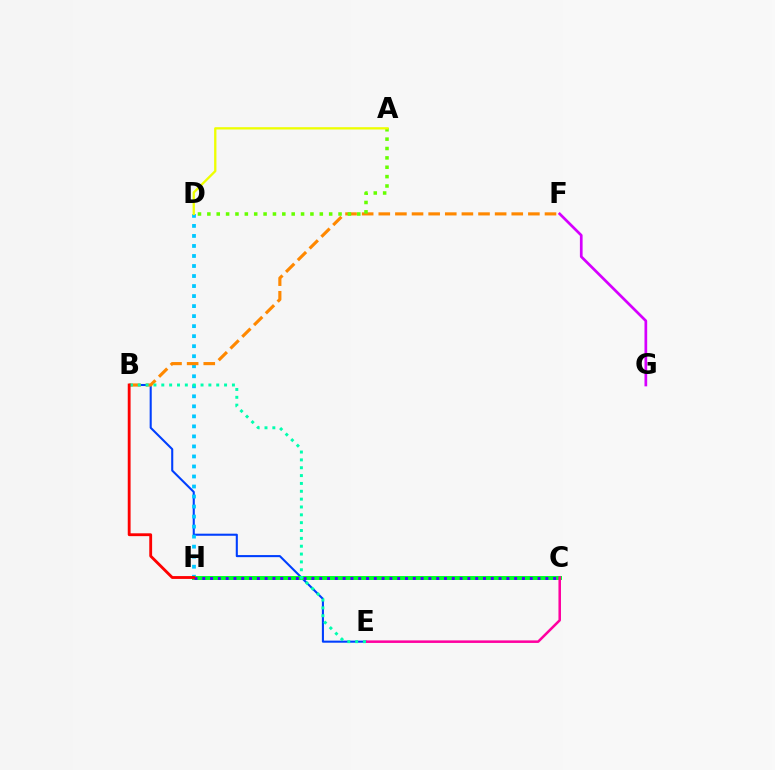{('B', 'E'): [{'color': '#003fff', 'line_style': 'solid', 'thickness': 1.5}, {'color': '#00ffaf', 'line_style': 'dotted', 'thickness': 2.13}], ('D', 'H'): [{'color': '#00c7ff', 'line_style': 'dotted', 'thickness': 2.72}], ('C', 'H'): [{'color': '#00ff27', 'line_style': 'solid', 'thickness': 2.85}, {'color': '#4f00ff', 'line_style': 'dotted', 'thickness': 2.12}], ('F', 'G'): [{'color': '#d600ff', 'line_style': 'solid', 'thickness': 1.95}], ('B', 'F'): [{'color': '#ff8800', 'line_style': 'dashed', 'thickness': 2.26}], ('C', 'E'): [{'color': '#ff00a0', 'line_style': 'solid', 'thickness': 1.82}], ('B', 'H'): [{'color': '#ff0000', 'line_style': 'solid', 'thickness': 2.04}], ('A', 'D'): [{'color': '#66ff00', 'line_style': 'dotted', 'thickness': 2.55}, {'color': '#eeff00', 'line_style': 'solid', 'thickness': 1.66}]}